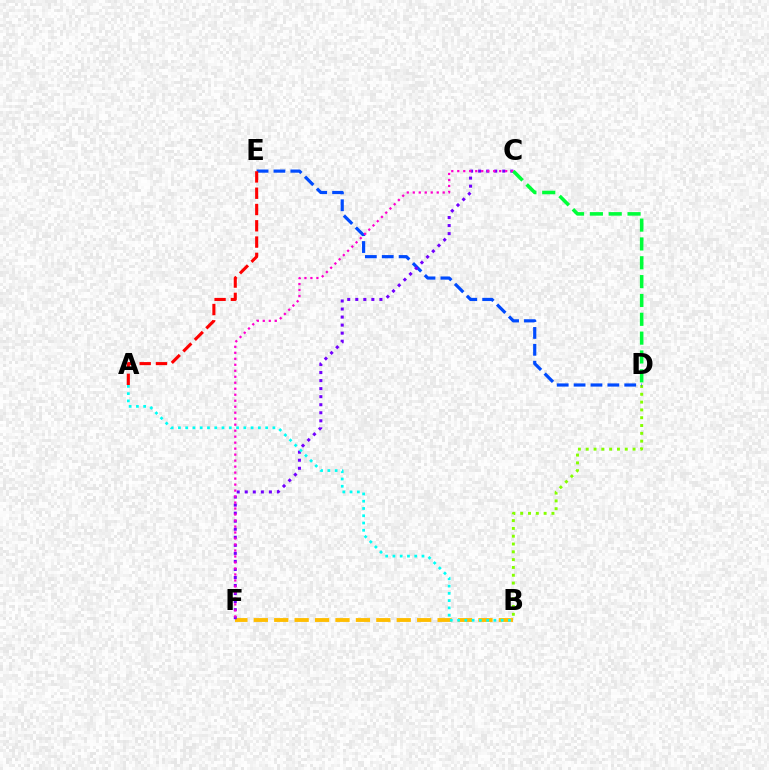{('B', 'D'): [{'color': '#84ff00', 'line_style': 'dotted', 'thickness': 2.12}], ('B', 'F'): [{'color': '#ffbd00', 'line_style': 'dashed', 'thickness': 2.77}], ('D', 'E'): [{'color': '#004bff', 'line_style': 'dashed', 'thickness': 2.29}], ('A', 'E'): [{'color': '#ff0000', 'line_style': 'dashed', 'thickness': 2.21}], ('C', 'F'): [{'color': '#7200ff', 'line_style': 'dotted', 'thickness': 2.19}, {'color': '#ff00cf', 'line_style': 'dotted', 'thickness': 1.63}], ('A', 'B'): [{'color': '#00fff6', 'line_style': 'dotted', 'thickness': 1.97}], ('C', 'D'): [{'color': '#00ff39', 'line_style': 'dashed', 'thickness': 2.56}]}